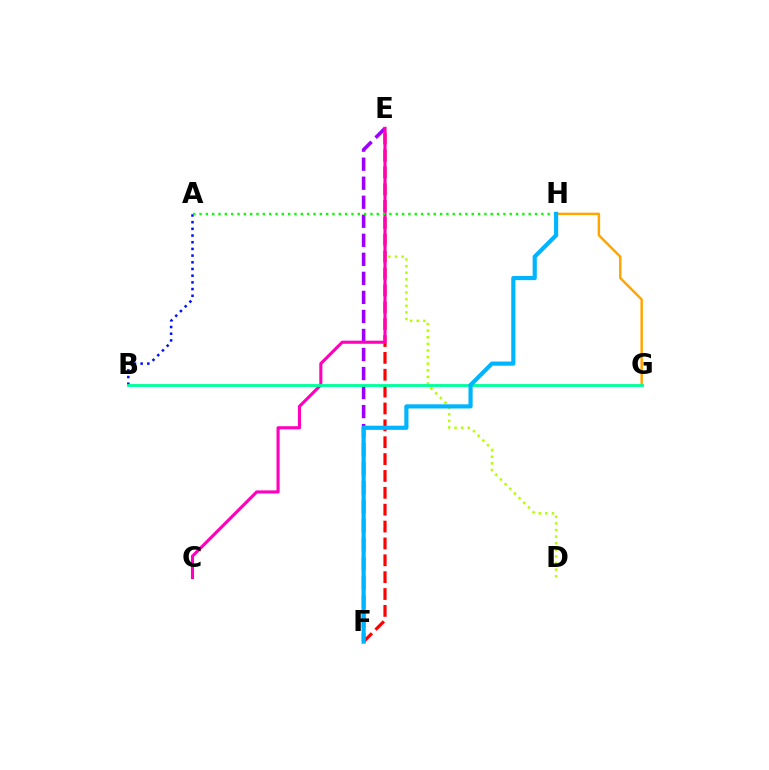{('D', 'E'): [{'color': '#b3ff00', 'line_style': 'dotted', 'thickness': 1.8}], ('G', 'H'): [{'color': '#ffa500', 'line_style': 'solid', 'thickness': 1.77}], ('E', 'F'): [{'color': '#ff0000', 'line_style': 'dashed', 'thickness': 2.29}, {'color': '#9b00ff', 'line_style': 'dashed', 'thickness': 2.59}], ('C', 'E'): [{'color': '#ff00bd', 'line_style': 'solid', 'thickness': 2.24}], ('A', 'B'): [{'color': '#0010ff', 'line_style': 'dotted', 'thickness': 1.82}], ('B', 'G'): [{'color': '#00ff9d', 'line_style': 'solid', 'thickness': 2.04}], ('A', 'H'): [{'color': '#08ff00', 'line_style': 'dotted', 'thickness': 1.72}], ('F', 'H'): [{'color': '#00b5ff', 'line_style': 'solid', 'thickness': 3.0}]}